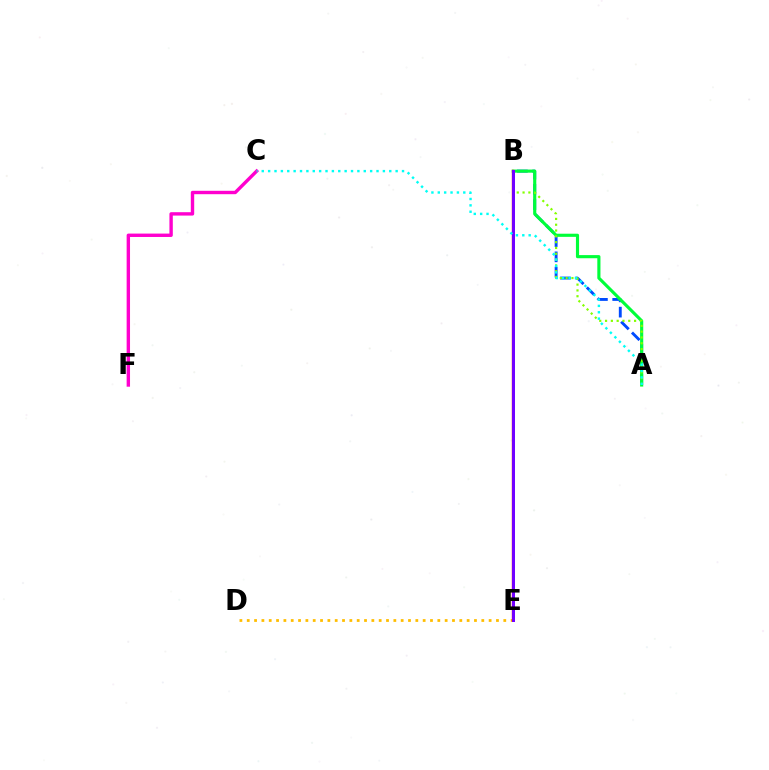{('A', 'B'): [{'color': '#004bff', 'line_style': 'dashed', 'thickness': 2.08}, {'color': '#00ff39', 'line_style': 'solid', 'thickness': 2.26}, {'color': '#84ff00', 'line_style': 'dotted', 'thickness': 1.58}], ('D', 'E'): [{'color': '#ffbd00', 'line_style': 'dotted', 'thickness': 1.99}], ('B', 'E'): [{'color': '#ff0000', 'line_style': 'solid', 'thickness': 1.7}, {'color': '#7200ff', 'line_style': 'solid', 'thickness': 2.16}], ('C', 'F'): [{'color': '#ff00cf', 'line_style': 'solid', 'thickness': 2.44}], ('A', 'C'): [{'color': '#00fff6', 'line_style': 'dotted', 'thickness': 1.73}]}